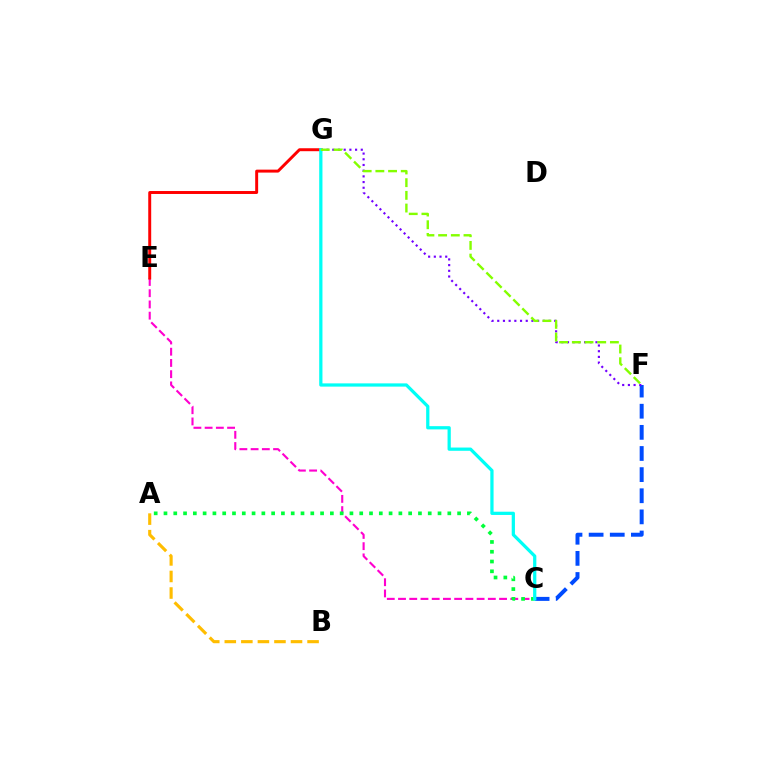{('C', 'F'): [{'color': '#004bff', 'line_style': 'dashed', 'thickness': 2.87}], ('C', 'E'): [{'color': '#ff00cf', 'line_style': 'dashed', 'thickness': 1.53}], ('A', 'B'): [{'color': '#ffbd00', 'line_style': 'dashed', 'thickness': 2.25}], ('F', 'G'): [{'color': '#7200ff', 'line_style': 'dotted', 'thickness': 1.55}, {'color': '#84ff00', 'line_style': 'dashed', 'thickness': 1.72}], ('E', 'G'): [{'color': '#ff0000', 'line_style': 'solid', 'thickness': 2.12}], ('A', 'C'): [{'color': '#00ff39', 'line_style': 'dotted', 'thickness': 2.66}], ('C', 'G'): [{'color': '#00fff6', 'line_style': 'solid', 'thickness': 2.33}]}